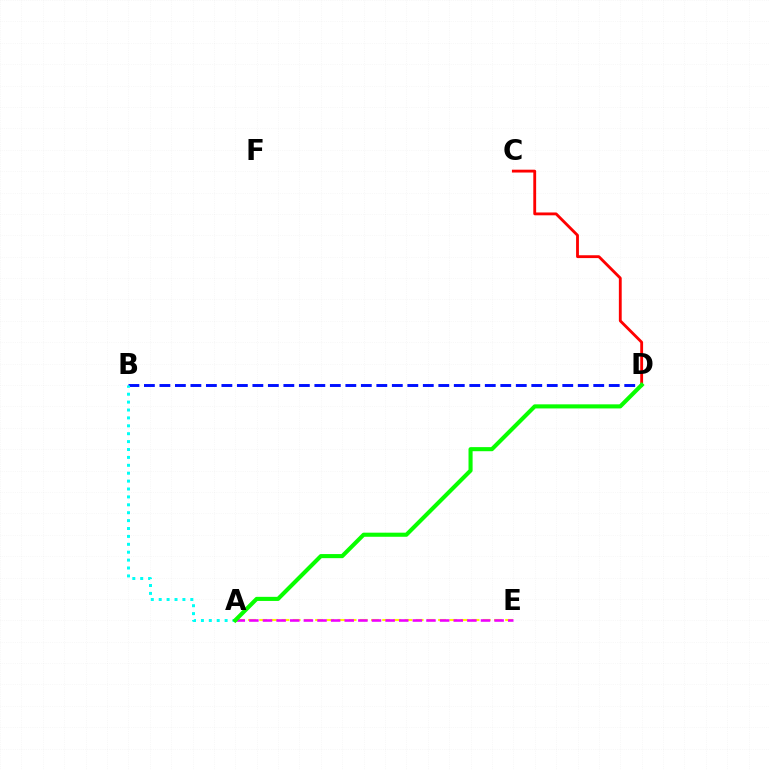{('C', 'D'): [{'color': '#ff0000', 'line_style': 'solid', 'thickness': 2.04}], ('A', 'E'): [{'color': '#fcf500', 'line_style': 'dashed', 'thickness': 1.52}, {'color': '#ee00ff', 'line_style': 'dashed', 'thickness': 1.85}], ('B', 'D'): [{'color': '#0010ff', 'line_style': 'dashed', 'thickness': 2.1}], ('A', 'B'): [{'color': '#00fff6', 'line_style': 'dotted', 'thickness': 2.15}], ('A', 'D'): [{'color': '#08ff00', 'line_style': 'solid', 'thickness': 2.95}]}